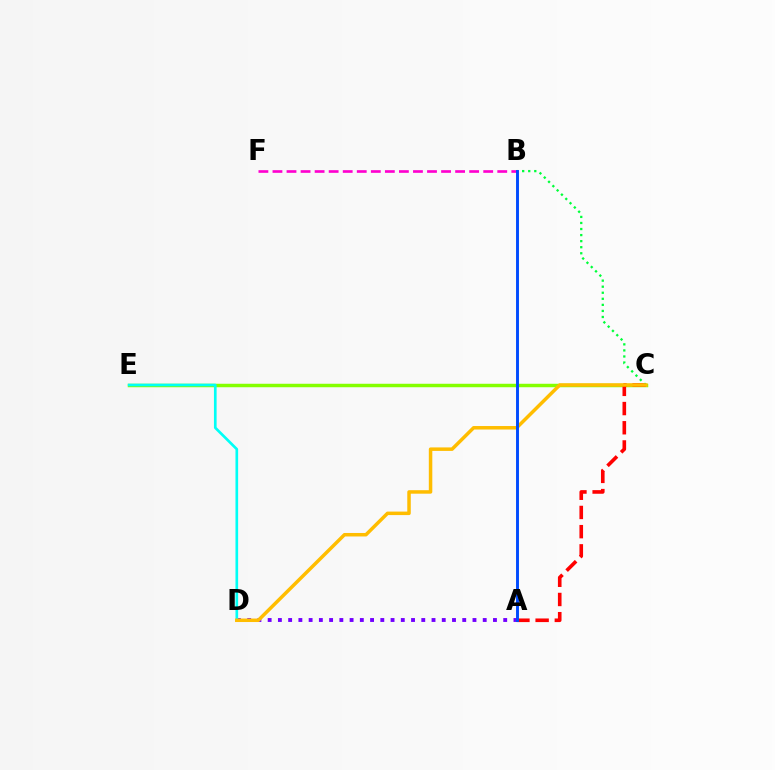{('C', 'E'): [{'color': '#84ff00', 'line_style': 'solid', 'thickness': 2.5}], ('B', 'F'): [{'color': '#ff00cf', 'line_style': 'dashed', 'thickness': 1.91}], ('A', 'D'): [{'color': '#7200ff', 'line_style': 'dotted', 'thickness': 2.78}], ('A', 'C'): [{'color': '#ff0000', 'line_style': 'dashed', 'thickness': 2.61}], ('D', 'E'): [{'color': '#00fff6', 'line_style': 'solid', 'thickness': 1.92}], ('B', 'C'): [{'color': '#00ff39', 'line_style': 'dotted', 'thickness': 1.65}], ('C', 'D'): [{'color': '#ffbd00', 'line_style': 'solid', 'thickness': 2.52}], ('A', 'B'): [{'color': '#004bff', 'line_style': 'solid', 'thickness': 2.11}]}